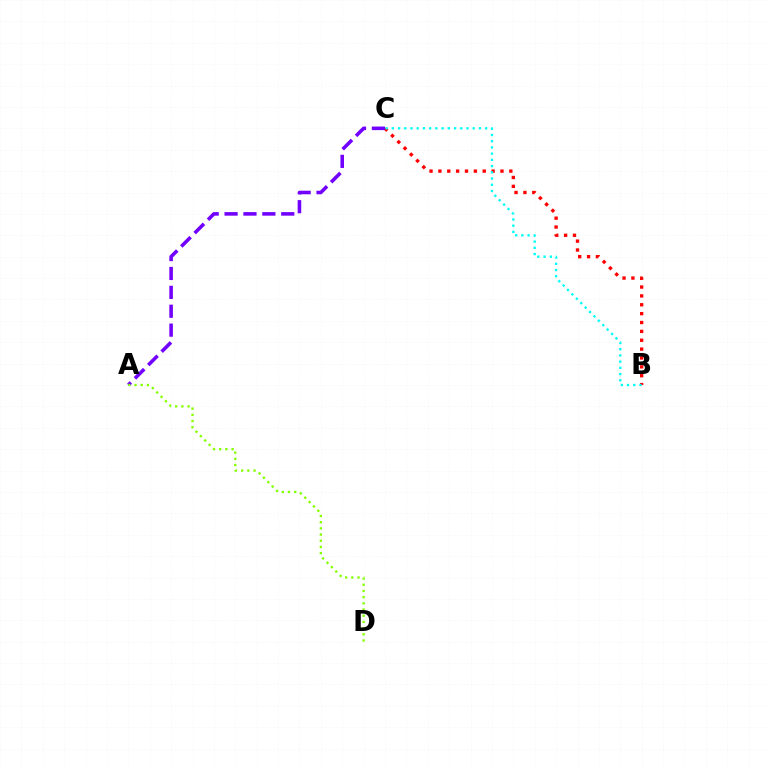{('B', 'C'): [{'color': '#ff0000', 'line_style': 'dotted', 'thickness': 2.41}, {'color': '#00fff6', 'line_style': 'dotted', 'thickness': 1.69}], ('A', 'C'): [{'color': '#7200ff', 'line_style': 'dashed', 'thickness': 2.57}], ('A', 'D'): [{'color': '#84ff00', 'line_style': 'dotted', 'thickness': 1.68}]}